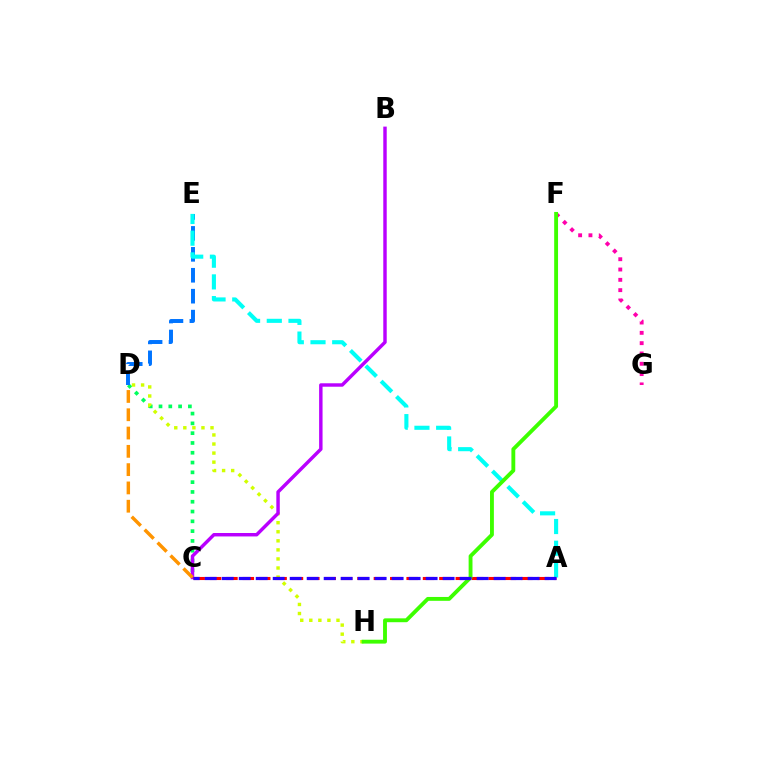{('C', 'D'): [{'color': '#00ff5c', 'line_style': 'dotted', 'thickness': 2.66}, {'color': '#ff9400', 'line_style': 'dashed', 'thickness': 2.49}], ('D', 'H'): [{'color': '#d1ff00', 'line_style': 'dotted', 'thickness': 2.46}], ('B', 'C'): [{'color': '#b900ff', 'line_style': 'solid', 'thickness': 2.48}], ('D', 'E'): [{'color': '#0074ff', 'line_style': 'dashed', 'thickness': 2.84}], ('F', 'G'): [{'color': '#ff00ac', 'line_style': 'dotted', 'thickness': 2.8}], ('A', 'C'): [{'color': '#ff0000', 'line_style': 'dashed', 'thickness': 2.22}, {'color': '#2500ff', 'line_style': 'dashed', 'thickness': 2.31}], ('A', 'E'): [{'color': '#00fff6', 'line_style': 'dashed', 'thickness': 2.95}], ('F', 'H'): [{'color': '#3dff00', 'line_style': 'solid', 'thickness': 2.78}]}